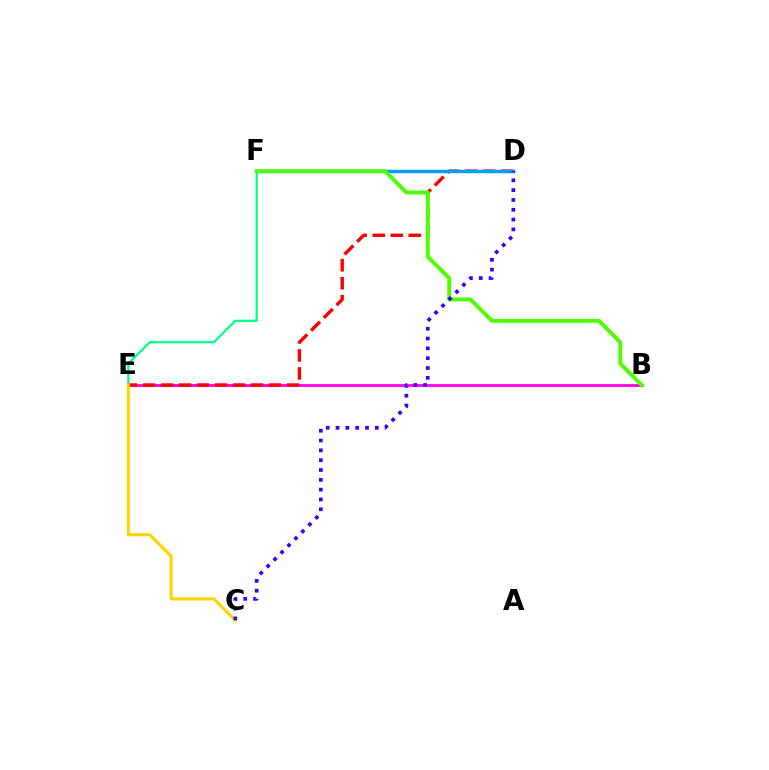{('E', 'F'): [{'color': '#00ff86', 'line_style': 'solid', 'thickness': 1.59}], ('B', 'E'): [{'color': '#ff00ed', 'line_style': 'solid', 'thickness': 2.0}], ('D', 'E'): [{'color': '#ff0000', 'line_style': 'dashed', 'thickness': 2.44}], ('D', 'F'): [{'color': '#009eff', 'line_style': 'solid', 'thickness': 2.47}], ('B', 'F'): [{'color': '#4fff00', 'line_style': 'solid', 'thickness': 2.81}], ('C', 'E'): [{'color': '#ffd500', 'line_style': 'solid', 'thickness': 2.22}], ('C', 'D'): [{'color': '#3700ff', 'line_style': 'dotted', 'thickness': 2.67}]}